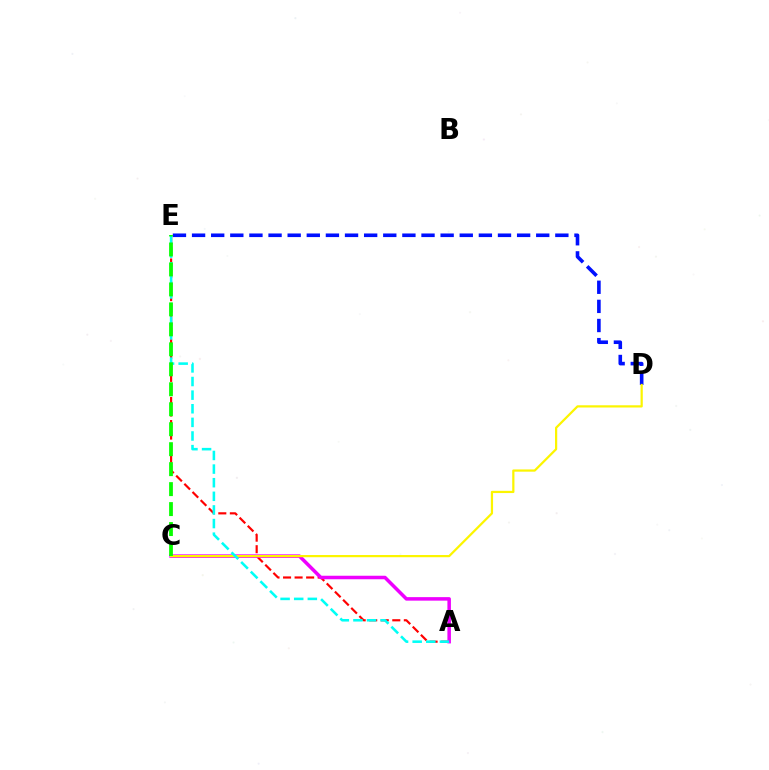{('A', 'E'): [{'color': '#ff0000', 'line_style': 'dashed', 'thickness': 1.57}, {'color': '#00fff6', 'line_style': 'dashed', 'thickness': 1.85}], ('A', 'C'): [{'color': '#ee00ff', 'line_style': 'solid', 'thickness': 2.53}], ('D', 'E'): [{'color': '#0010ff', 'line_style': 'dashed', 'thickness': 2.6}], ('C', 'D'): [{'color': '#fcf500', 'line_style': 'solid', 'thickness': 1.6}], ('C', 'E'): [{'color': '#08ff00', 'line_style': 'dashed', 'thickness': 2.71}]}